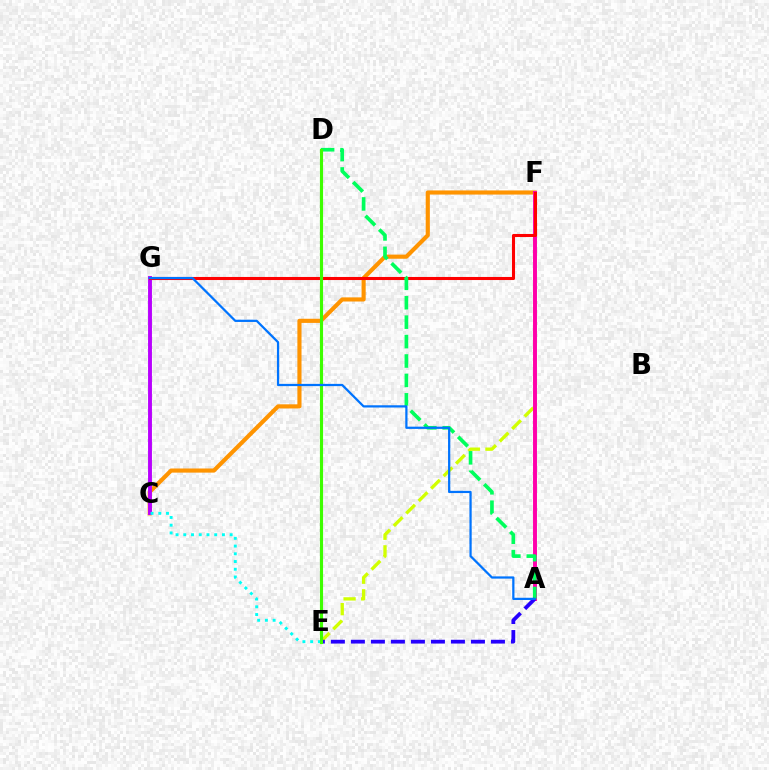{('C', 'F'): [{'color': '#ff9400', 'line_style': 'solid', 'thickness': 2.98}], ('C', 'G'): [{'color': '#b900ff', 'line_style': 'solid', 'thickness': 2.8}], ('E', 'F'): [{'color': '#d1ff00', 'line_style': 'dashed', 'thickness': 2.39}], ('A', 'F'): [{'color': '#ff00ac', 'line_style': 'solid', 'thickness': 2.84}], ('F', 'G'): [{'color': '#ff0000', 'line_style': 'solid', 'thickness': 2.21}], ('A', 'D'): [{'color': '#00ff5c', 'line_style': 'dashed', 'thickness': 2.64}], ('A', 'E'): [{'color': '#2500ff', 'line_style': 'dashed', 'thickness': 2.72}], ('C', 'E'): [{'color': '#00fff6', 'line_style': 'dotted', 'thickness': 2.1}], ('D', 'E'): [{'color': '#3dff00', 'line_style': 'solid', 'thickness': 2.25}], ('A', 'G'): [{'color': '#0074ff', 'line_style': 'solid', 'thickness': 1.61}]}